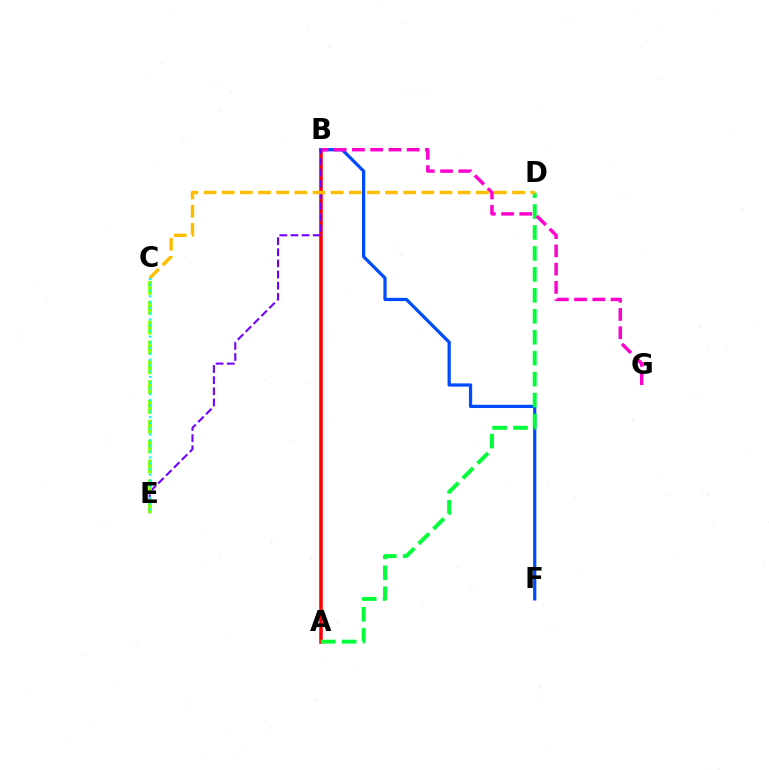{('A', 'B'): [{'color': '#ff0000', 'line_style': 'solid', 'thickness': 2.55}], ('B', 'F'): [{'color': '#004bff', 'line_style': 'solid', 'thickness': 2.33}], ('A', 'D'): [{'color': '#00ff39', 'line_style': 'dashed', 'thickness': 2.85}], ('B', 'G'): [{'color': '#ff00cf', 'line_style': 'dashed', 'thickness': 2.48}], ('B', 'E'): [{'color': '#7200ff', 'line_style': 'dashed', 'thickness': 1.51}], ('C', 'E'): [{'color': '#84ff00', 'line_style': 'dashed', 'thickness': 2.69}, {'color': '#00fff6', 'line_style': 'dotted', 'thickness': 1.56}], ('C', 'D'): [{'color': '#ffbd00', 'line_style': 'dashed', 'thickness': 2.47}]}